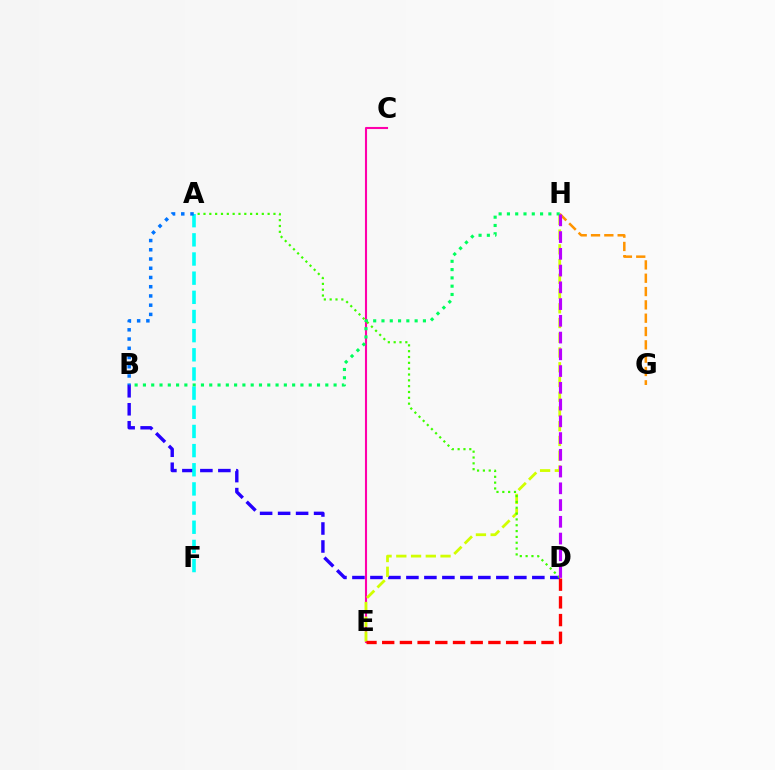{('C', 'E'): [{'color': '#ff00ac', 'line_style': 'solid', 'thickness': 1.51}], ('B', 'D'): [{'color': '#2500ff', 'line_style': 'dashed', 'thickness': 2.44}], ('E', 'H'): [{'color': '#d1ff00', 'line_style': 'dashed', 'thickness': 2.0}], ('G', 'H'): [{'color': '#ff9400', 'line_style': 'dashed', 'thickness': 1.81}], ('A', 'D'): [{'color': '#3dff00', 'line_style': 'dotted', 'thickness': 1.58}], ('B', 'H'): [{'color': '#00ff5c', 'line_style': 'dotted', 'thickness': 2.25}], ('A', 'F'): [{'color': '#00fff6', 'line_style': 'dashed', 'thickness': 2.6}], ('A', 'B'): [{'color': '#0074ff', 'line_style': 'dotted', 'thickness': 2.51}], ('D', 'H'): [{'color': '#b900ff', 'line_style': 'dashed', 'thickness': 2.28}], ('D', 'E'): [{'color': '#ff0000', 'line_style': 'dashed', 'thickness': 2.4}]}